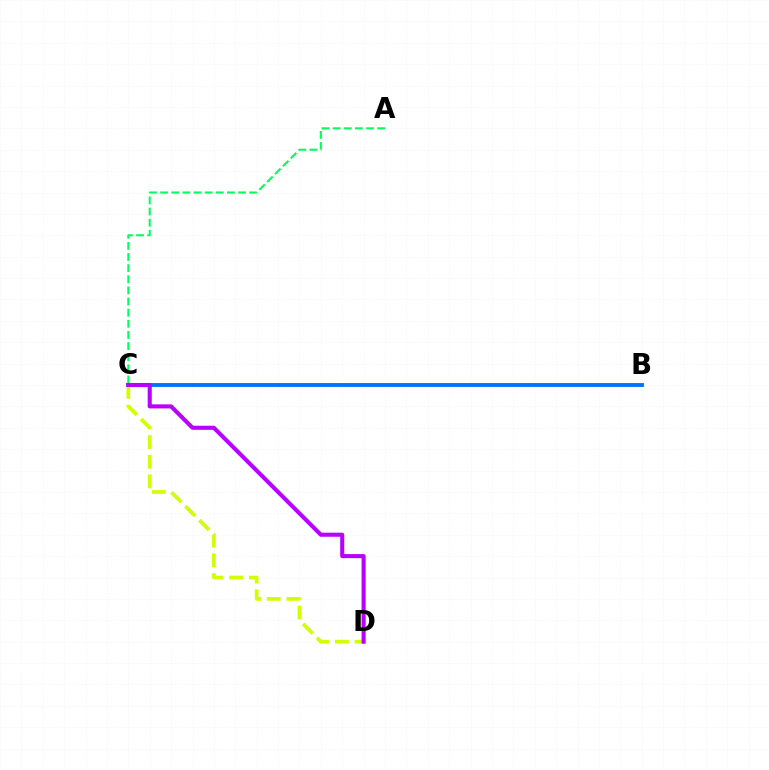{('A', 'C'): [{'color': '#00ff5c', 'line_style': 'dashed', 'thickness': 1.51}], ('B', 'C'): [{'color': '#ff0000', 'line_style': 'dotted', 'thickness': 1.67}, {'color': '#0074ff', 'line_style': 'solid', 'thickness': 2.79}], ('C', 'D'): [{'color': '#d1ff00', 'line_style': 'dashed', 'thickness': 2.67}, {'color': '#b900ff', 'line_style': 'solid', 'thickness': 2.94}]}